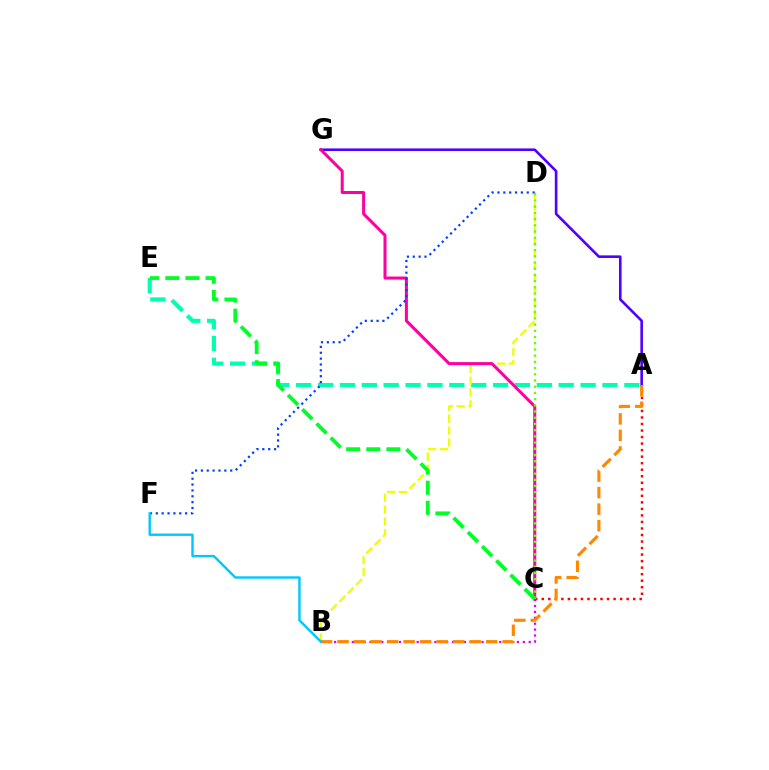{('A', 'E'): [{'color': '#00ffaf', 'line_style': 'dashed', 'thickness': 2.97}], ('B', 'D'): [{'color': '#eeff00', 'line_style': 'dashed', 'thickness': 1.61}], ('A', 'G'): [{'color': '#4f00ff', 'line_style': 'solid', 'thickness': 1.88}], ('A', 'C'): [{'color': '#ff0000', 'line_style': 'dotted', 'thickness': 1.77}], ('C', 'G'): [{'color': '#ff00a0', 'line_style': 'solid', 'thickness': 2.18}], ('D', 'F'): [{'color': '#003fff', 'line_style': 'dotted', 'thickness': 1.59}], ('B', 'C'): [{'color': '#d600ff', 'line_style': 'dotted', 'thickness': 1.6}], ('A', 'B'): [{'color': '#ff8800', 'line_style': 'dashed', 'thickness': 2.24}], ('C', 'D'): [{'color': '#66ff00', 'line_style': 'dotted', 'thickness': 1.69}], ('C', 'E'): [{'color': '#00ff27', 'line_style': 'dashed', 'thickness': 2.73}], ('B', 'F'): [{'color': '#00c7ff', 'line_style': 'solid', 'thickness': 1.73}]}